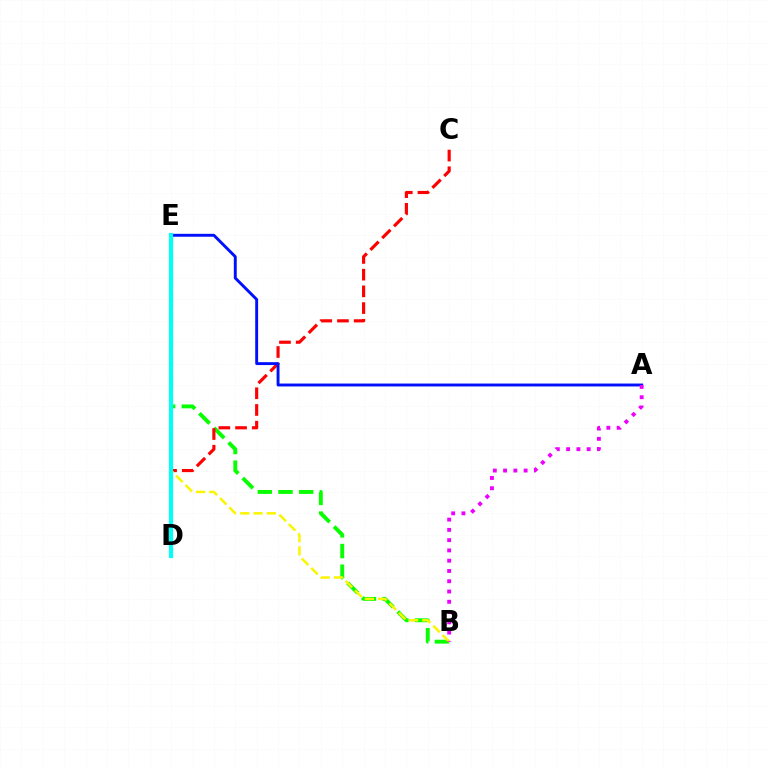{('B', 'E'): [{'color': '#08ff00', 'line_style': 'dashed', 'thickness': 2.81}, {'color': '#fcf500', 'line_style': 'dashed', 'thickness': 1.8}], ('C', 'D'): [{'color': '#ff0000', 'line_style': 'dashed', 'thickness': 2.27}], ('A', 'E'): [{'color': '#0010ff', 'line_style': 'solid', 'thickness': 2.09}], ('A', 'B'): [{'color': '#ee00ff', 'line_style': 'dotted', 'thickness': 2.79}], ('D', 'E'): [{'color': '#00fff6', 'line_style': 'solid', 'thickness': 2.99}]}